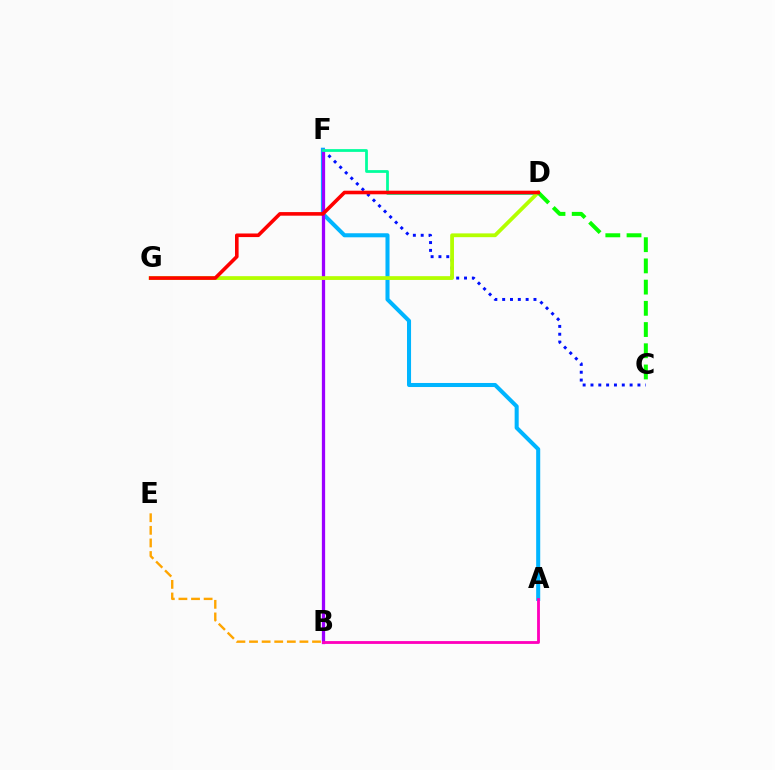{('A', 'F'): [{'color': '#00b5ff', 'line_style': 'solid', 'thickness': 2.92}], ('C', 'F'): [{'color': '#0010ff', 'line_style': 'dotted', 'thickness': 2.13}], ('B', 'F'): [{'color': '#9b00ff', 'line_style': 'solid', 'thickness': 2.35}], ('D', 'F'): [{'color': '#00ff9d', 'line_style': 'solid', 'thickness': 1.99}], ('D', 'G'): [{'color': '#b3ff00', 'line_style': 'solid', 'thickness': 2.72}, {'color': '#ff0000', 'line_style': 'solid', 'thickness': 2.59}], ('B', 'E'): [{'color': '#ffa500', 'line_style': 'dashed', 'thickness': 1.71}], ('C', 'D'): [{'color': '#08ff00', 'line_style': 'dashed', 'thickness': 2.88}], ('A', 'B'): [{'color': '#ff00bd', 'line_style': 'solid', 'thickness': 2.04}]}